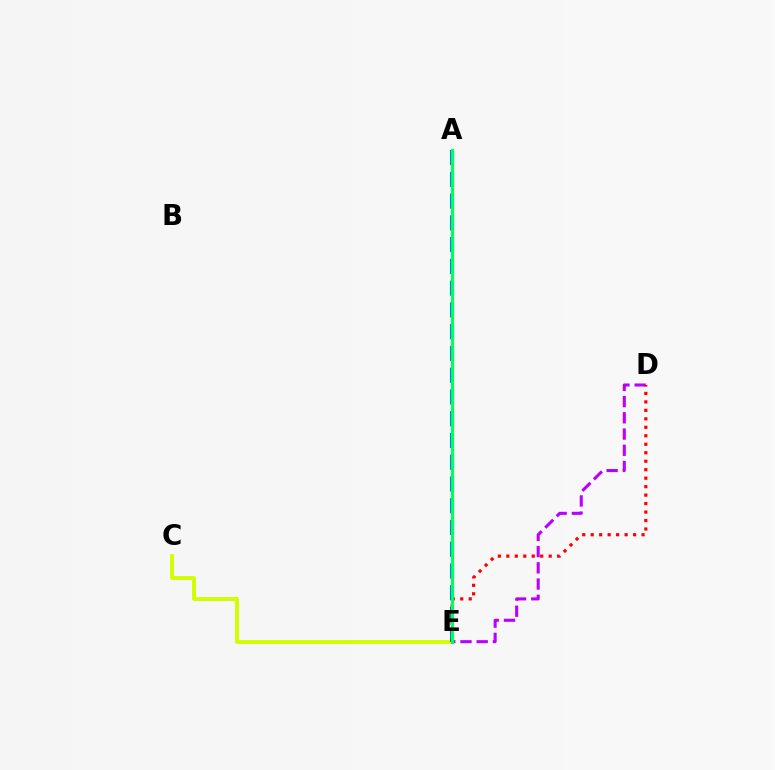{('C', 'E'): [{'color': '#d1ff00', 'line_style': 'solid', 'thickness': 2.81}], ('D', 'E'): [{'color': '#b900ff', 'line_style': 'dashed', 'thickness': 2.2}, {'color': '#ff0000', 'line_style': 'dotted', 'thickness': 2.3}], ('A', 'E'): [{'color': '#0074ff', 'line_style': 'dashed', 'thickness': 2.96}, {'color': '#00ff5c', 'line_style': 'solid', 'thickness': 2.27}]}